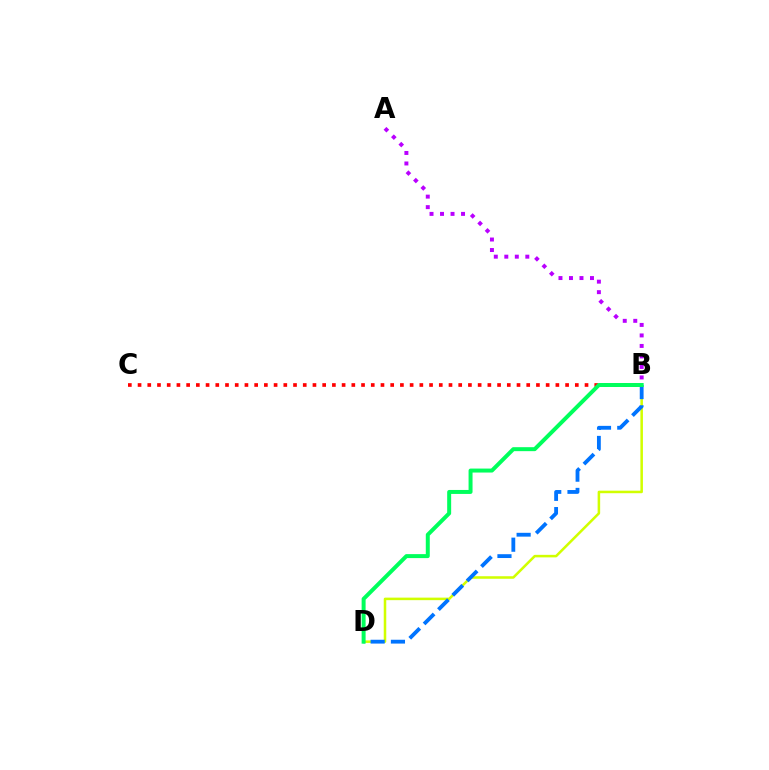{('B', 'C'): [{'color': '#ff0000', 'line_style': 'dotted', 'thickness': 2.64}], ('B', 'D'): [{'color': '#d1ff00', 'line_style': 'solid', 'thickness': 1.83}, {'color': '#0074ff', 'line_style': 'dashed', 'thickness': 2.76}, {'color': '#00ff5c', 'line_style': 'solid', 'thickness': 2.86}], ('A', 'B'): [{'color': '#b900ff', 'line_style': 'dotted', 'thickness': 2.85}]}